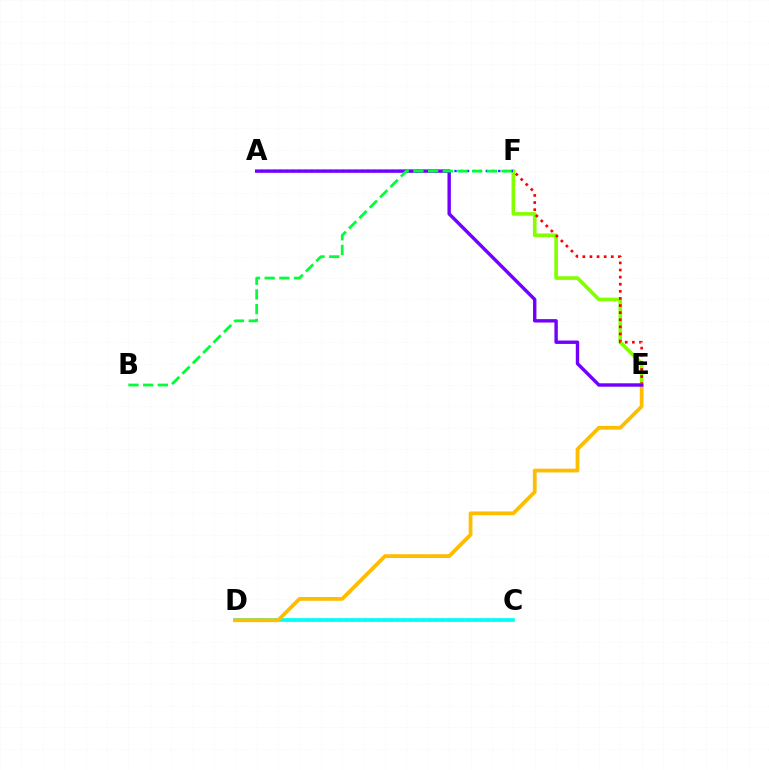{('E', 'F'): [{'color': '#84ff00', 'line_style': 'solid', 'thickness': 2.62}, {'color': '#ff0000', 'line_style': 'dotted', 'thickness': 1.93}], ('C', 'D'): [{'color': '#ff00cf', 'line_style': 'dotted', 'thickness': 1.75}, {'color': '#00fff6', 'line_style': 'solid', 'thickness': 2.64}], ('A', 'F'): [{'color': '#004bff', 'line_style': 'dotted', 'thickness': 1.7}], ('D', 'E'): [{'color': '#ffbd00', 'line_style': 'solid', 'thickness': 2.72}], ('A', 'E'): [{'color': '#7200ff', 'line_style': 'solid', 'thickness': 2.45}], ('B', 'F'): [{'color': '#00ff39', 'line_style': 'dashed', 'thickness': 1.99}]}